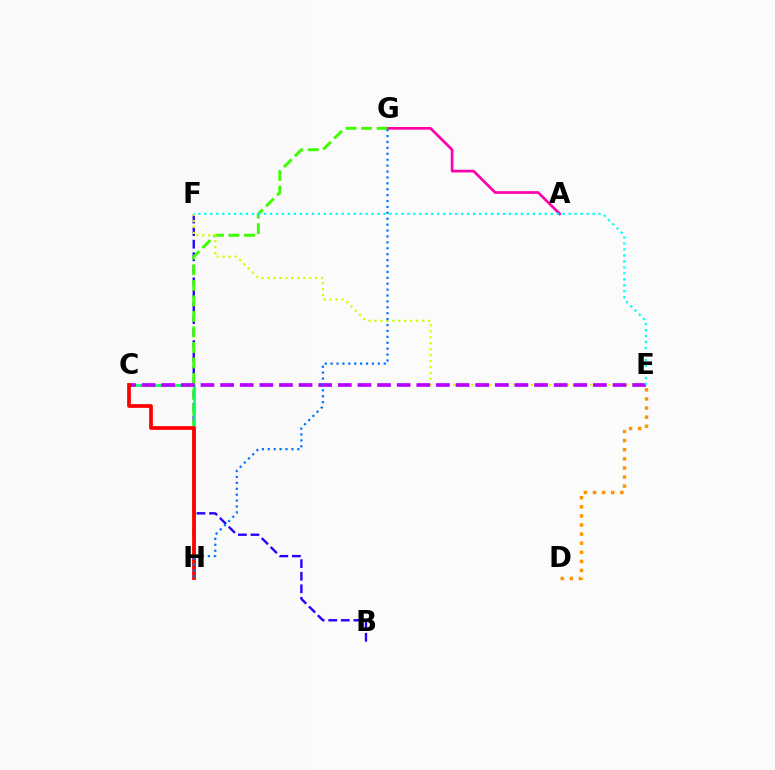{('B', 'F'): [{'color': '#2500ff', 'line_style': 'dashed', 'thickness': 1.71}], ('A', 'G'): [{'color': '#ff00ac', 'line_style': 'solid', 'thickness': 1.93}], ('G', 'H'): [{'color': '#3dff00', 'line_style': 'dashed', 'thickness': 2.11}, {'color': '#0074ff', 'line_style': 'dotted', 'thickness': 1.6}], ('C', 'H'): [{'color': '#00ff5c', 'line_style': 'solid', 'thickness': 1.84}, {'color': '#ff0000', 'line_style': 'solid', 'thickness': 2.68}], ('E', 'F'): [{'color': '#d1ff00', 'line_style': 'dotted', 'thickness': 1.62}, {'color': '#00fff6', 'line_style': 'dotted', 'thickness': 1.62}], ('C', 'E'): [{'color': '#b900ff', 'line_style': 'dashed', 'thickness': 2.67}], ('D', 'E'): [{'color': '#ff9400', 'line_style': 'dotted', 'thickness': 2.47}]}